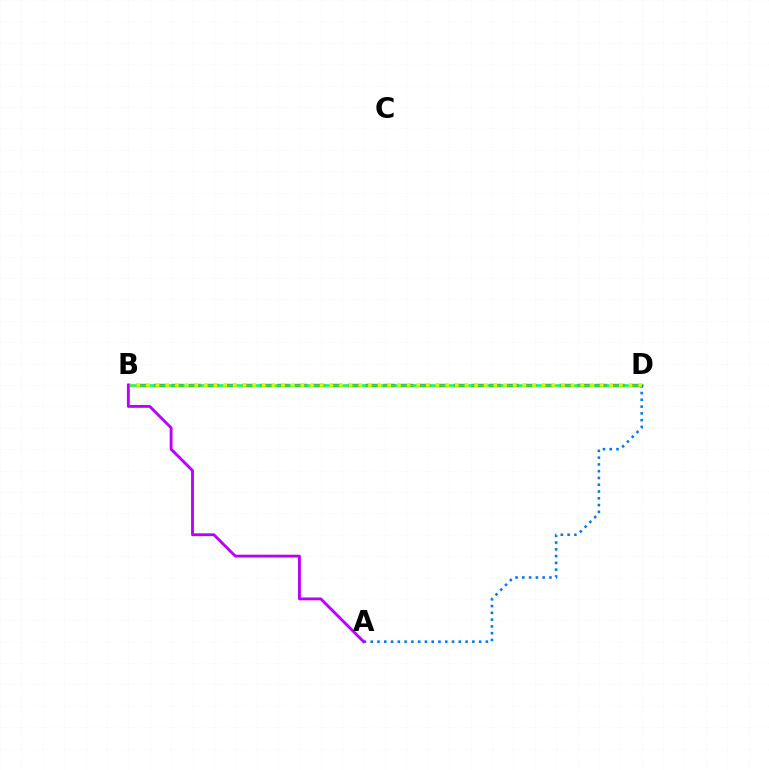{('B', 'D'): [{'color': '#ff0000', 'line_style': 'dashed', 'thickness': 2.4}, {'color': '#00ff5c', 'line_style': 'solid', 'thickness': 1.83}, {'color': '#d1ff00', 'line_style': 'dotted', 'thickness': 2.62}], ('A', 'D'): [{'color': '#0074ff', 'line_style': 'dotted', 'thickness': 1.84}], ('A', 'B'): [{'color': '#b900ff', 'line_style': 'solid', 'thickness': 2.05}]}